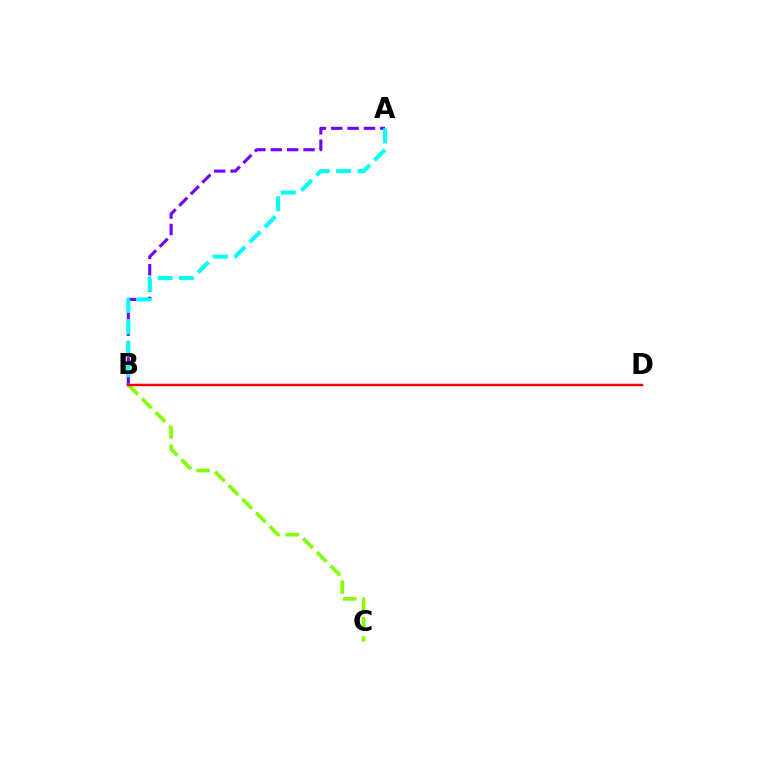{('A', 'B'): [{'color': '#7200ff', 'line_style': 'dashed', 'thickness': 2.22}, {'color': '#00fff6', 'line_style': 'dashed', 'thickness': 2.91}], ('B', 'C'): [{'color': '#84ff00', 'line_style': 'dashed', 'thickness': 2.62}], ('B', 'D'): [{'color': '#ff0000', 'line_style': 'solid', 'thickness': 1.79}]}